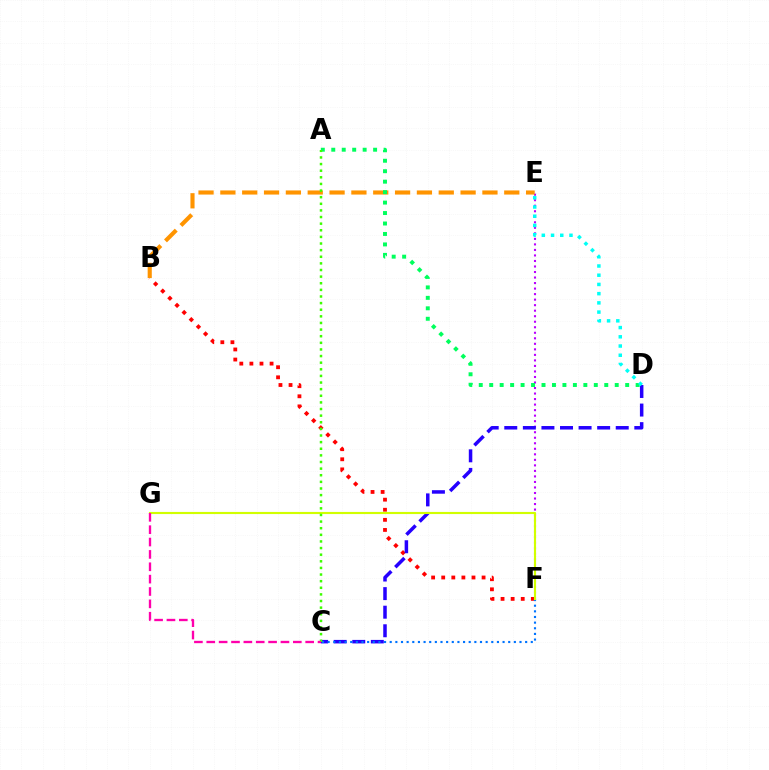{('B', 'F'): [{'color': '#ff0000', 'line_style': 'dotted', 'thickness': 2.74}], ('E', 'F'): [{'color': '#b900ff', 'line_style': 'dotted', 'thickness': 1.5}], ('B', 'E'): [{'color': '#ff9400', 'line_style': 'dashed', 'thickness': 2.97}], ('A', 'D'): [{'color': '#00ff5c', 'line_style': 'dotted', 'thickness': 2.84}], ('C', 'D'): [{'color': '#2500ff', 'line_style': 'dashed', 'thickness': 2.52}], ('C', 'F'): [{'color': '#0074ff', 'line_style': 'dotted', 'thickness': 1.53}], ('F', 'G'): [{'color': '#d1ff00', 'line_style': 'solid', 'thickness': 1.53}], ('A', 'C'): [{'color': '#3dff00', 'line_style': 'dotted', 'thickness': 1.8}], ('C', 'G'): [{'color': '#ff00ac', 'line_style': 'dashed', 'thickness': 1.68}], ('D', 'E'): [{'color': '#00fff6', 'line_style': 'dotted', 'thickness': 2.5}]}